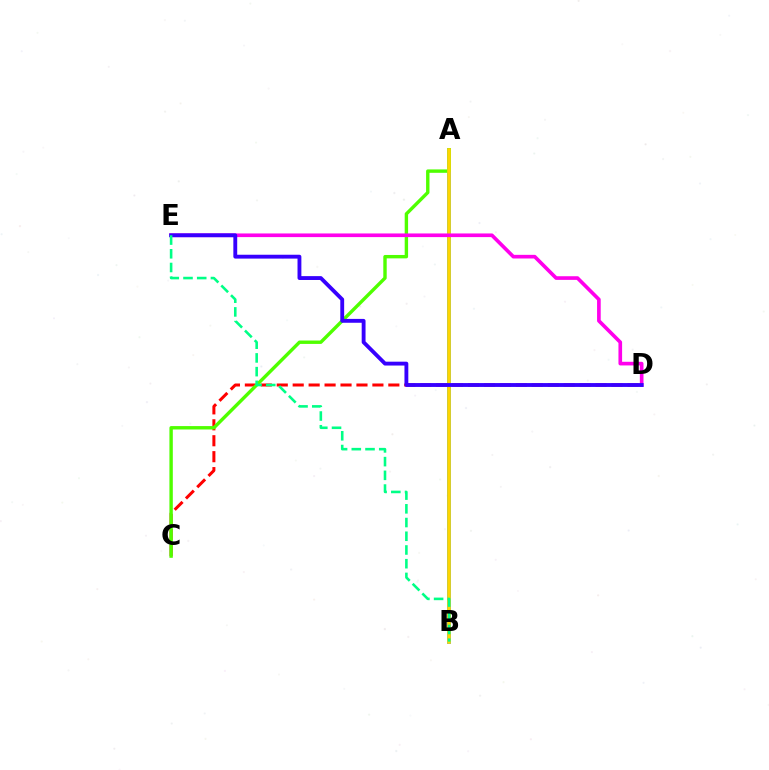{('C', 'D'): [{'color': '#ff0000', 'line_style': 'dashed', 'thickness': 2.17}], ('A', 'B'): [{'color': '#009eff', 'line_style': 'solid', 'thickness': 2.7}, {'color': '#ffd500', 'line_style': 'solid', 'thickness': 2.61}], ('A', 'C'): [{'color': '#4fff00', 'line_style': 'solid', 'thickness': 2.44}], ('D', 'E'): [{'color': '#ff00ed', 'line_style': 'solid', 'thickness': 2.63}, {'color': '#3700ff', 'line_style': 'solid', 'thickness': 2.78}], ('B', 'E'): [{'color': '#00ff86', 'line_style': 'dashed', 'thickness': 1.86}]}